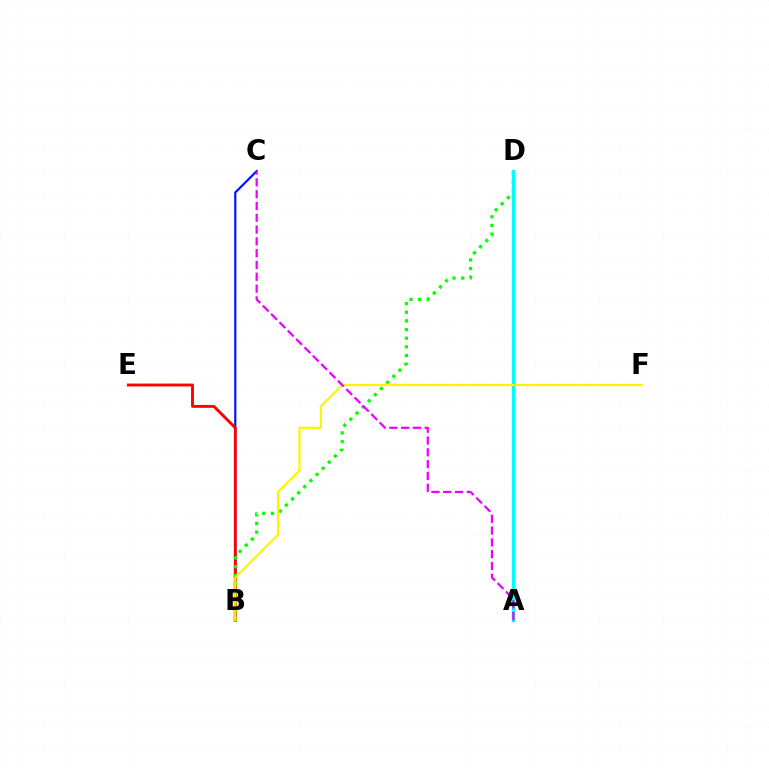{('B', 'C'): [{'color': '#0010ff', 'line_style': 'solid', 'thickness': 1.56}], ('B', 'E'): [{'color': '#ff0000', 'line_style': 'solid', 'thickness': 2.07}], ('B', 'D'): [{'color': '#08ff00', 'line_style': 'dotted', 'thickness': 2.35}], ('A', 'D'): [{'color': '#00fff6', 'line_style': 'solid', 'thickness': 2.42}], ('B', 'F'): [{'color': '#fcf500', 'line_style': 'solid', 'thickness': 1.6}], ('A', 'C'): [{'color': '#ee00ff', 'line_style': 'dashed', 'thickness': 1.6}]}